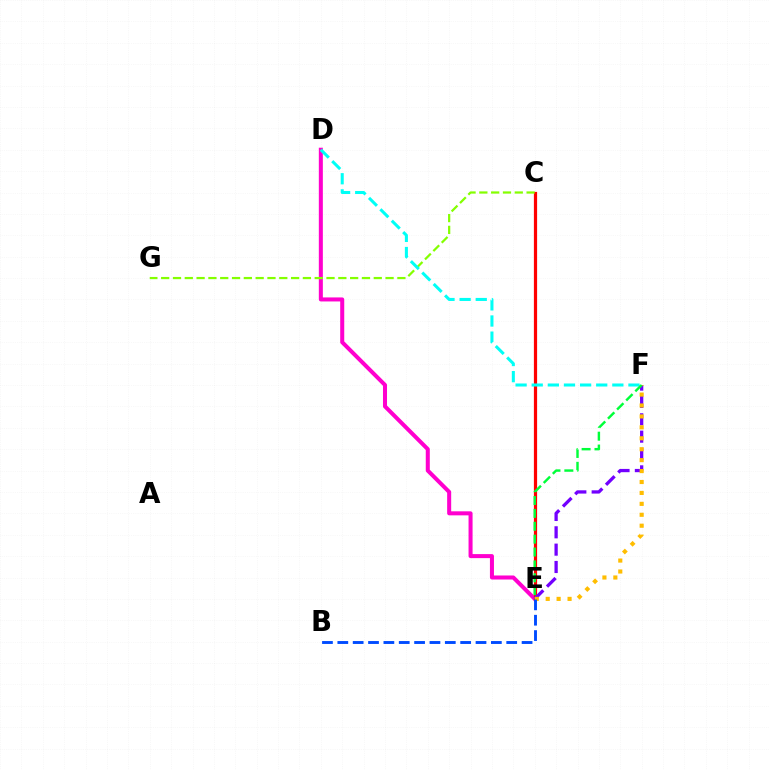{('D', 'E'): [{'color': '#ff00cf', 'line_style': 'solid', 'thickness': 2.9}], ('C', 'E'): [{'color': '#ff0000', 'line_style': 'solid', 'thickness': 2.32}], ('C', 'G'): [{'color': '#84ff00', 'line_style': 'dashed', 'thickness': 1.6}], ('E', 'F'): [{'color': '#7200ff', 'line_style': 'dashed', 'thickness': 2.36}, {'color': '#ffbd00', 'line_style': 'dotted', 'thickness': 2.97}, {'color': '#00ff39', 'line_style': 'dashed', 'thickness': 1.75}], ('D', 'F'): [{'color': '#00fff6', 'line_style': 'dashed', 'thickness': 2.19}], ('B', 'E'): [{'color': '#004bff', 'line_style': 'dashed', 'thickness': 2.09}]}